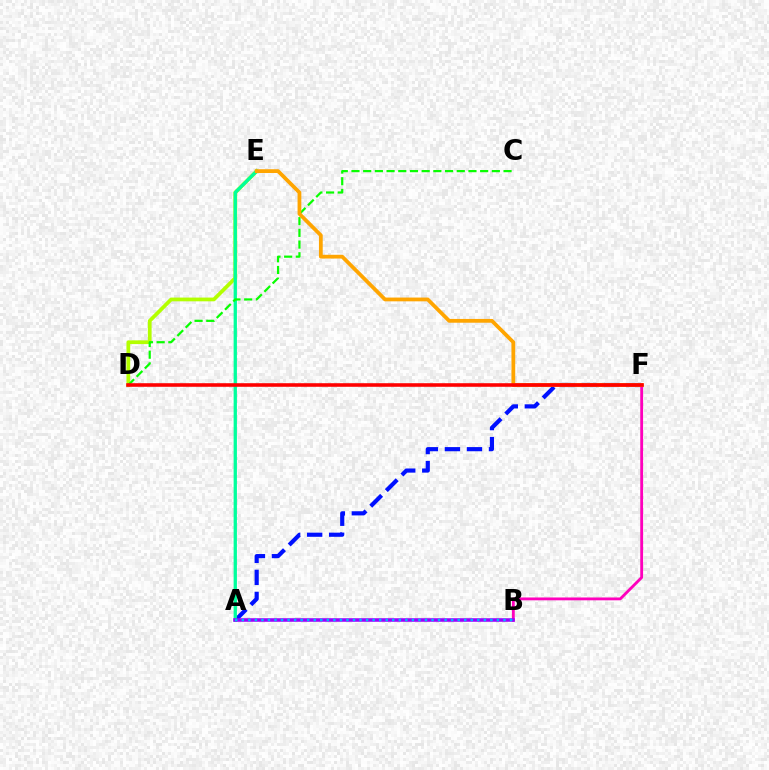{('A', 'F'): [{'color': '#0010ff', 'line_style': 'dashed', 'thickness': 2.99}], ('B', 'F'): [{'color': '#ff00bd', 'line_style': 'solid', 'thickness': 2.04}], ('D', 'E'): [{'color': '#b3ff00', 'line_style': 'solid', 'thickness': 2.7}], ('A', 'E'): [{'color': '#00ff9d', 'line_style': 'solid', 'thickness': 2.37}], ('C', 'D'): [{'color': '#08ff00', 'line_style': 'dashed', 'thickness': 1.59}], ('E', 'F'): [{'color': '#ffa500', 'line_style': 'solid', 'thickness': 2.72}], ('A', 'B'): [{'color': '#9b00ff', 'line_style': 'solid', 'thickness': 2.56}, {'color': '#00b5ff', 'line_style': 'dotted', 'thickness': 1.78}], ('D', 'F'): [{'color': '#ff0000', 'line_style': 'solid', 'thickness': 2.58}]}